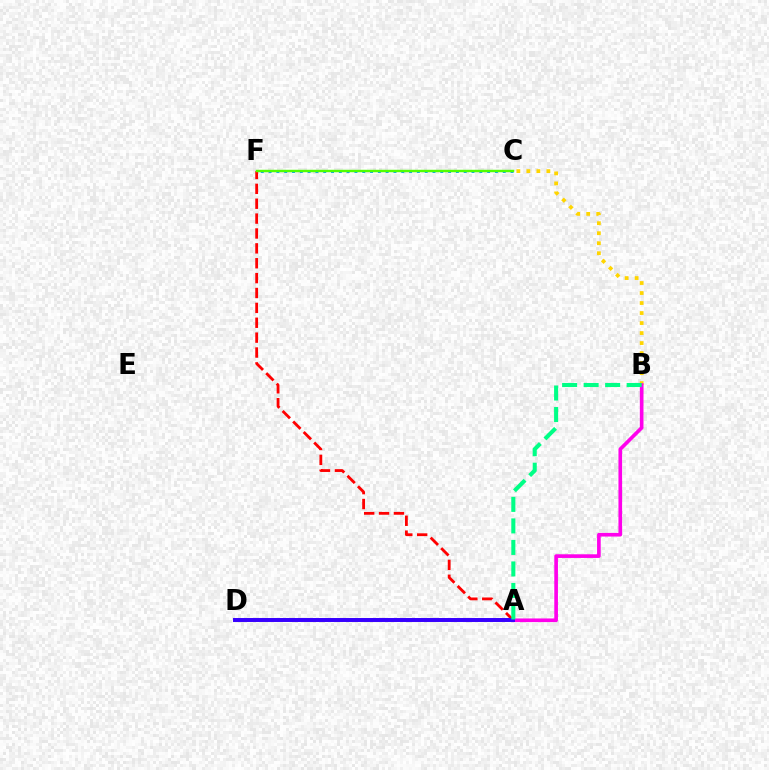{('B', 'C'): [{'color': '#ffd500', 'line_style': 'dotted', 'thickness': 2.72}], ('A', 'F'): [{'color': '#ff0000', 'line_style': 'dashed', 'thickness': 2.02}], ('A', 'B'): [{'color': '#ff00ed', 'line_style': 'solid', 'thickness': 2.63}, {'color': '#00ff86', 'line_style': 'dashed', 'thickness': 2.92}], ('C', 'F'): [{'color': '#009eff', 'line_style': 'dotted', 'thickness': 2.12}, {'color': '#4fff00', 'line_style': 'solid', 'thickness': 1.76}], ('A', 'D'): [{'color': '#3700ff', 'line_style': 'solid', 'thickness': 2.85}]}